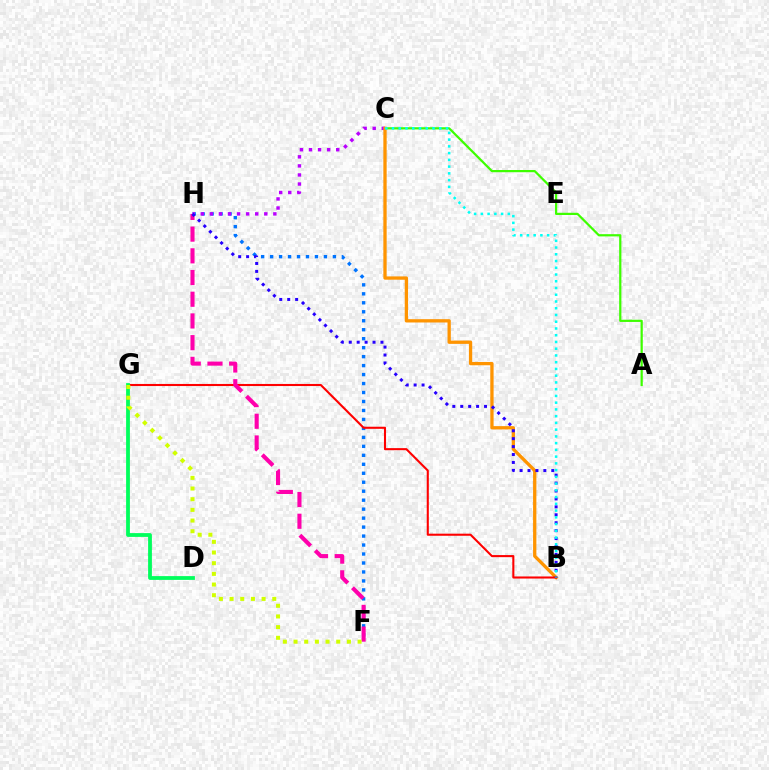{('A', 'C'): [{'color': '#3dff00', 'line_style': 'solid', 'thickness': 1.6}], ('F', 'H'): [{'color': '#0074ff', 'line_style': 'dotted', 'thickness': 2.44}, {'color': '#ff00ac', 'line_style': 'dashed', 'thickness': 2.95}], ('C', 'H'): [{'color': '#b900ff', 'line_style': 'dotted', 'thickness': 2.47}], ('B', 'C'): [{'color': '#ff9400', 'line_style': 'solid', 'thickness': 2.38}, {'color': '#00fff6', 'line_style': 'dotted', 'thickness': 1.83}], ('B', 'G'): [{'color': '#ff0000', 'line_style': 'solid', 'thickness': 1.5}], ('D', 'G'): [{'color': '#00ff5c', 'line_style': 'solid', 'thickness': 2.73}], ('B', 'H'): [{'color': '#2500ff', 'line_style': 'dotted', 'thickness': 2.15}], ('F', 'G'): [{'color': '#d1ff00', 'line_style': 'dotted', 'thickness': 2.9}]}